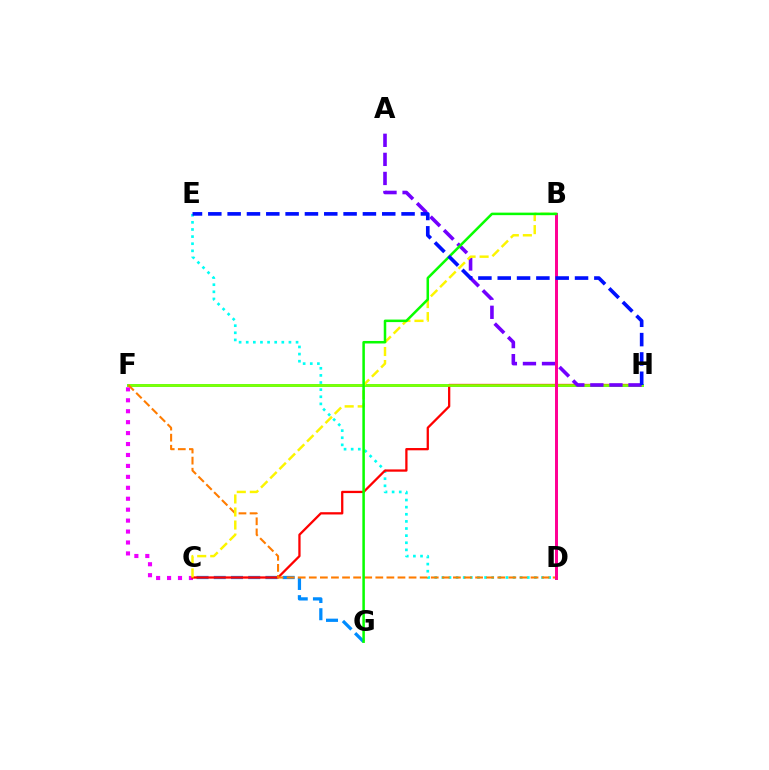{('C', 'F'): [{'color': '#ee00ff', 'line_style': 'dotted', 'thickness': 2.97}], ('D', 'E'): [{'color': '#00fff6', 'line_style': 'dotted', 'thickness': 1.93}], ('C', 'G'): [{'color': '#008cff', 'line_style': 'dashed', 'thickness': 2.34}], ('F', 'H'): [{'color': '#00ff74', 'line_style': 'solid', 'thickness': 2.1}, {'color': '#84ff00', 'line_style': 'solid', 'thickness': 1.9}], ('C', 'H'): [{'color': '#ff0000', 'line_style': 'solid', 'thickness': 1.64}], ('D', 'F'): [{'color': '#ff7c00', 'line_style': 'dashed', 'thickness': 1.51}], ('A', 'H'): [{'color': '#7200ff', 'line_style': 'dashed', 'thickness': 2.59}], ('B', 'C'): [{'color': '#fcf500', 'line_style': 'dashed', 'thickness': 1.77}], ('B', 'D'): [{'color': '#ff0094', 'line_style': 'solid', 'thickness': 2.14}], ('B', 'G'): [{'color': '#08ff00', 'line_style': 'solid', 'thickness': 1.82}], ('E', 'H'): [{'color': '#0010ff', 'line_style': 'dashed', 'thickness': 2.63}]}